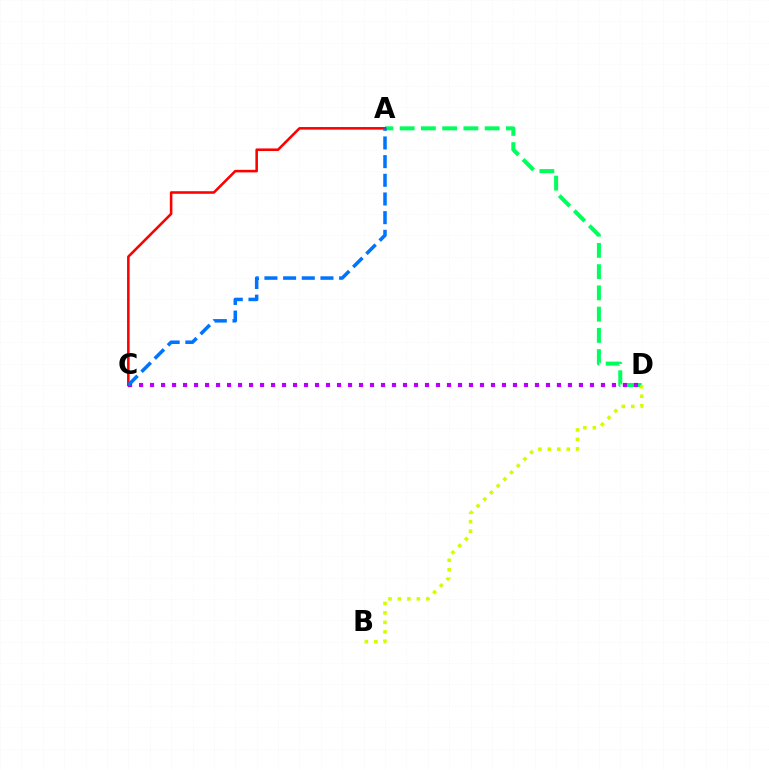{('A', 'D'): [{'color': '#00ff5c', 'line_style': 'dashed', 'thickness': 2.89}], ('B', 'D'): [{'color': '#d1ff00', 'line_style': 'dotted', 'thickness': 2.58}], ('C', 'D'): [{'color': '#b900ff', 'line_style': 'dotted', 'thickness': 2.99}], ('A', 'C'): [{'color': '#ff0000', 'line_style': 'solid', 'thickness': 1.85}, {'color': '#0074ff', 'line_style': 'dashed', 'thickness': 2.54}]}